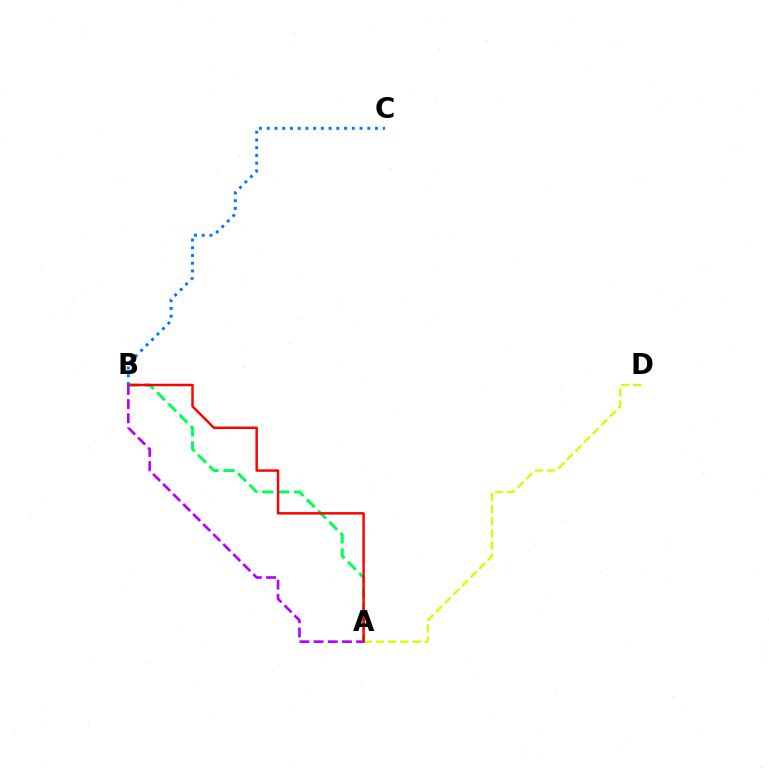{('A', 'D'): [{'color': '#d1ff00', 'line_style': 'dashed', 'thickness': 1.65}], ('A', 'B'): [{'color': '#00ff5c', 'line_style': 'dashed', 'thickness': 2.16}, {'color': '#ff0000', 'line_style': 'solid', 'thickness': 1.76}, {'color': '#b900ff', 'line_style': 'dashed', 'thickness': 1.93}], ('B', 'C'): [{'color': '#0074ff', 'line_style': 'dotted', 'thickness': 2.1}]}